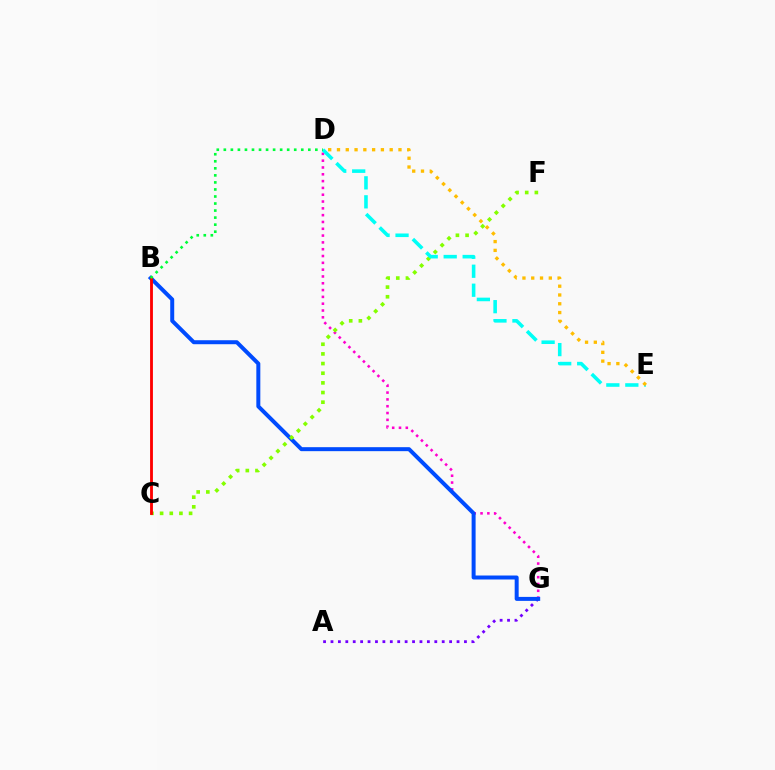{('A', 'G'): [{'color': '#7200ff', 'line_style': 'dotted', 'thickness': 2.01}], ('D', 'G'): [{'color': '#ff00cf', 'line_style': 'dotted', 'thickness': 1.85}], ('B', 'G'): [{'color': '#004bff', 'line_style': 'solid', 'thickness': 2.87}], ('C', 'F'): [{'color': '#84ff00', 'line_style': 'dotted', 'thickness': 2.62}], ('B', 'C'): [{'color': '#ff0000', 'line_style': 'solid', 'thickness': 2.05}], ('D', 'E'): [{'color': '#00fff6', 'line_style': 'dashed', 'thickness': 2.58}, {'color': '#ffbd00', 'line_style': 'dotted', 'thickness': 2.39}], ('B', 'D'): [{'color': '#00ff39', 'line_style': 'dotted', 'thickness': 1.91}]}